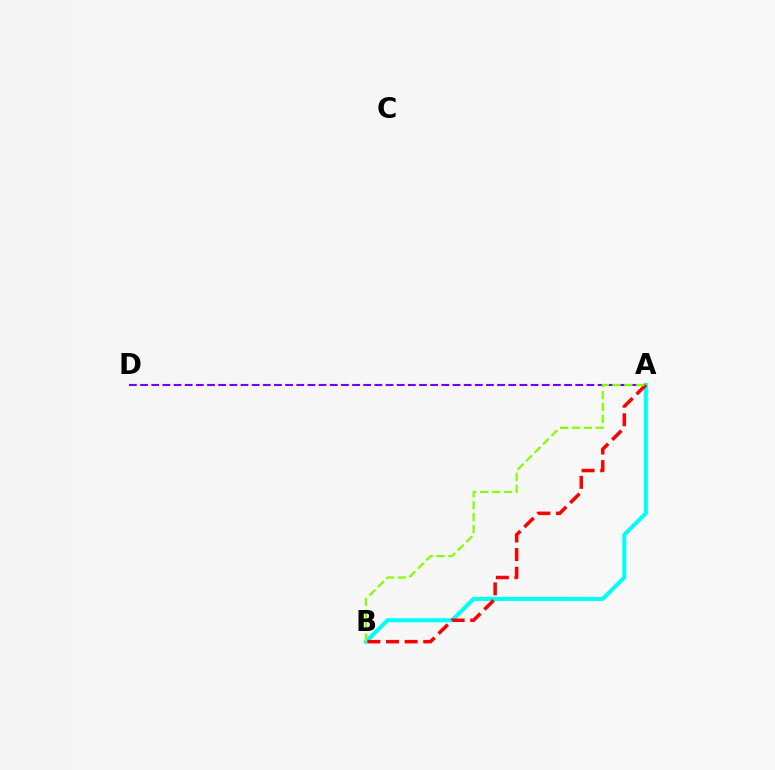{('A', 'D'): [{'color': '#7200ff', 'line_style': 'dashed', 'thickness': 1.52}], ('A', 'B'): [{'color': '#00fff6', 'line_style': 'solid', 'thickness': 2.9}, {'color': '#ff0000', 'line_style': 'dashed', 'thickness': 2.53}, {'color': '#84ff00', 'line_style': 'dashed', 'thickness': 1.62}]}